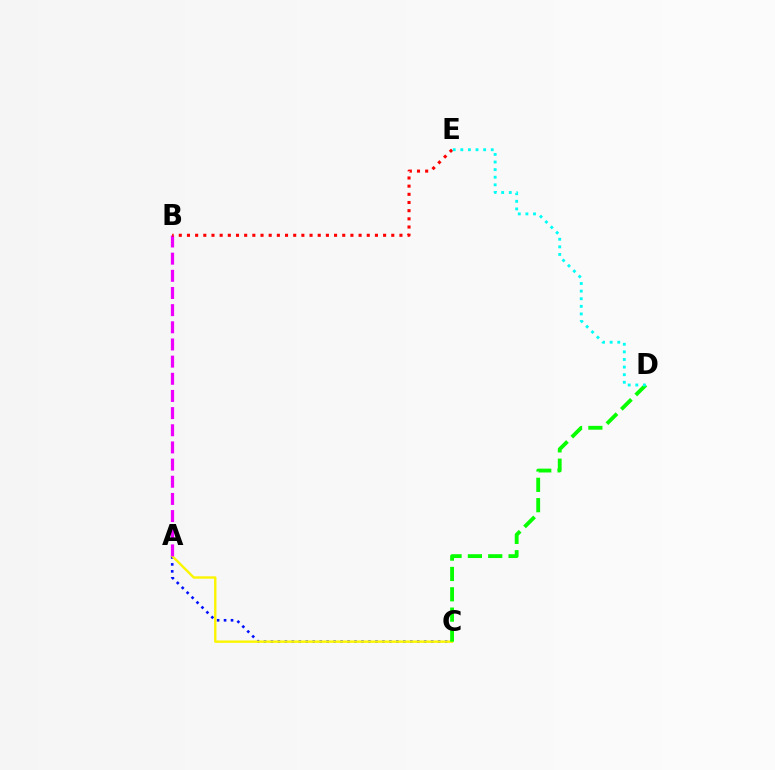{('A', 'C'): [{'color': '#0010ff', 'line_style': 'dotted', 'thickness': 1.89}, {'color': '#fcf500', 'line_style': 'solid', 'thickness': 1.72}], ('C', 'D'): [{'color': '#08ff00', 'line_style': 'dashed', 'thickness': 2.76}], ('A', 'B'): [{'color': '#ee00ff', 'line_style': 'dashed', 'thickness': 2.33}], ('B', 'E'): [{'color': '#ff0000', 'line_style': 'dotted', 'thickness': 2.22}], ('D', 'E'): [{'color': '#00fff6', 'line_style': 'dotted', 'thickness': 2.07}]}